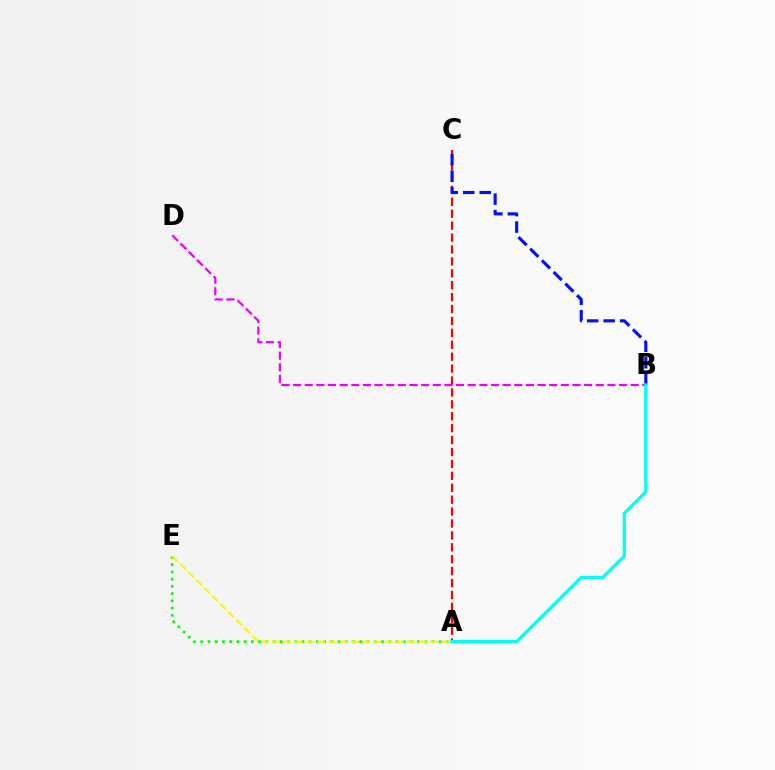{('A', 'E'): [{'color': '#08ff00', 'line_style': 'dotted', 'thickness': 1.96}, {'color': '#fcf500', 'line_style': 'dashed', 'thickness': 1.53}], ('A', 'C'): [{'color': '#ff0000', 'line_style': 'dashed', 'thickness': 1.62}], ('B', 'D'): [{'color': '#ee00ff', 'line_style': 'dashed', 'thickness': 1.58}], ('B', 'C'): [{'color': '#0010ff', 'line_style': 'dashed', 'thickness': 2.24}], ('A', 'B'): [{'color': '#00fff6', 'line_style': 'solid', 'thickness': 2.37}]}